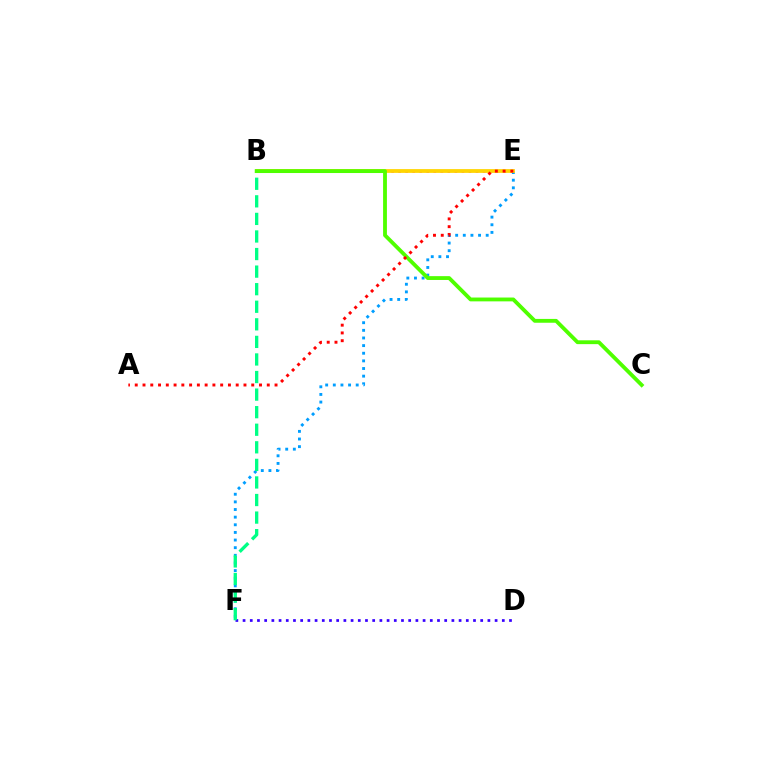{('D', 'F'): [{'color': '#3700ff', 'line_style': 'dotted', 'thickness': 1.96}], ('B', 'E'): [{'color': '#ff00ed', 'line_style': 'dotted', 'thickness': 1.91}, {'color': '#ffd500', 'line_style': 'solid', 'thickness': 2.72}], ('E', 'F'): [{'color': '#009eff', 'line_style': 'dotted', 'thickness': 2.07}], ('B', 'F'): [{'color': '#00ff86', 'line_style': 'dashed', 'thickness': 2.39}], ('B', 'C'): [{'color': '#4fff00', 'line_style': 'solid', 'thickness': 2.76}], ('A', 'E'): [{'color': '#ff0000', 'line_style': 'dotted', 'thickness': 2.11}]}